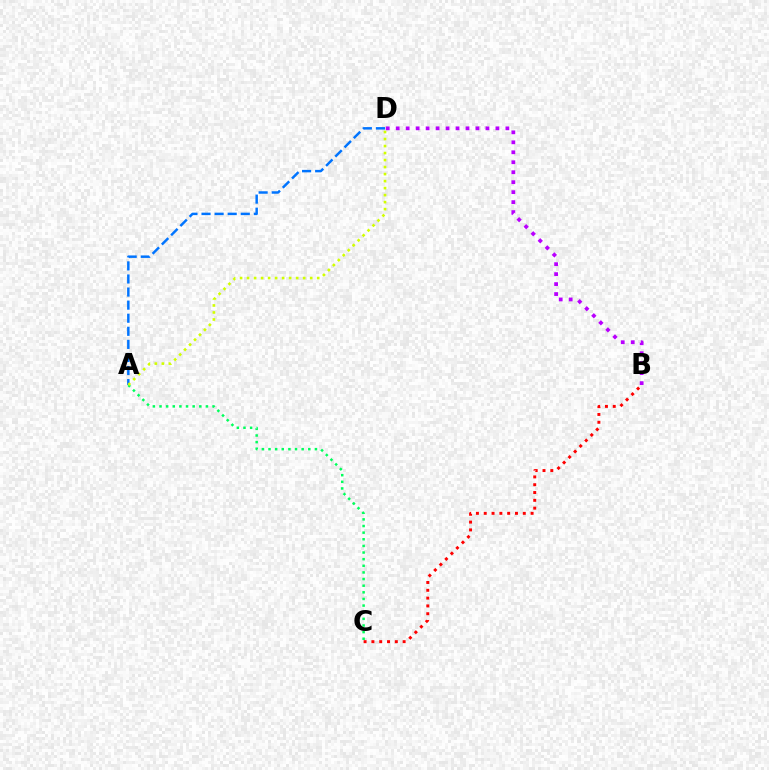{('B', 'C'): [{'color': '#ff0000', 'line_style': 'dotted', 'thickness': 2.12}], ('A', 'D'): [{'color': '#0074ff', 'line_style': 'dashed', 'thickness': 1.78}, {'color': '#d1ff00', 'line_style': 'dotted', 'thickness': 1.9}], ('A', 'C'): [{'color': '#00ff5c', 'line_style': 'dotted', 'thickness': 1.8}], ('B', 'D'): [{'color': '#b900ff', 'line_style': 'dotted', 'thickness': 2.71}]}